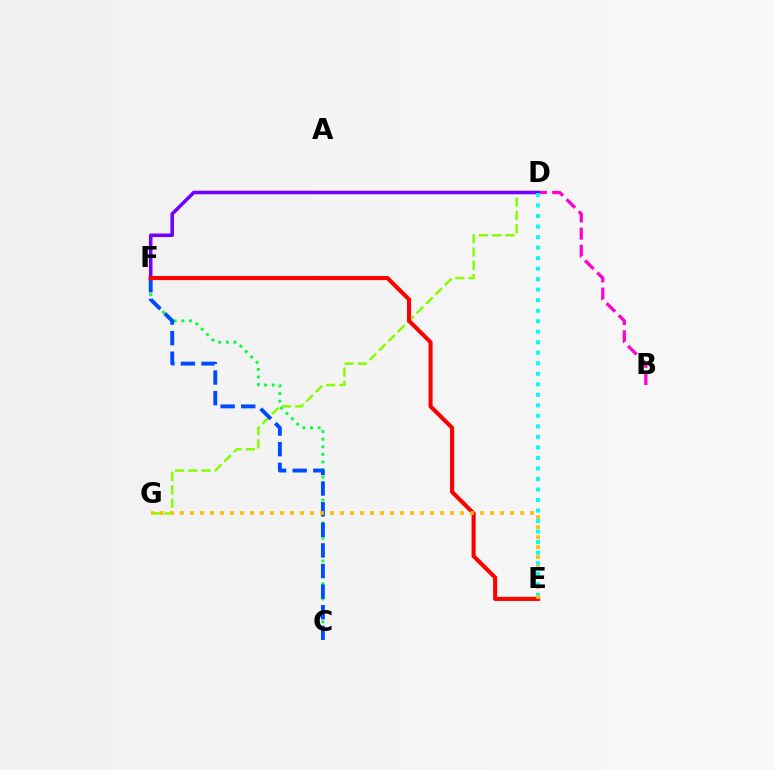{('C', 'F'): [{'color': '#00ff39', 'line_style': 'dotted', 'thickness': 2.07}, {'color': '#004bff', 'line_style': 'dashed', 'thickness': 2.8}], ('D', 'G'): [{'color': '#84ff00', 'line_style': 'dashed', 'thickness': 1.8}], ('B', 'D'): [{'color': '#ff00cf', 'line_style': 'dashed', 'thickness': 2.34}], ('D', 'F'): [{'color': '#7200ff', 'line_style': 'solid', 'thickness': 2.56}], ('E', 'F'): [{'color': '#ff0000', 'line_style': 'solid', 'thickness': 2.95}], ('D', 'E'): [{'color': '#00fff6', 'line_style': 'dotted', 'thickness': 2.86}], ('E', 'G'): [{'color': '#ffbd00', 'line_style': 'dotted', 'thickness': 2.72}]}